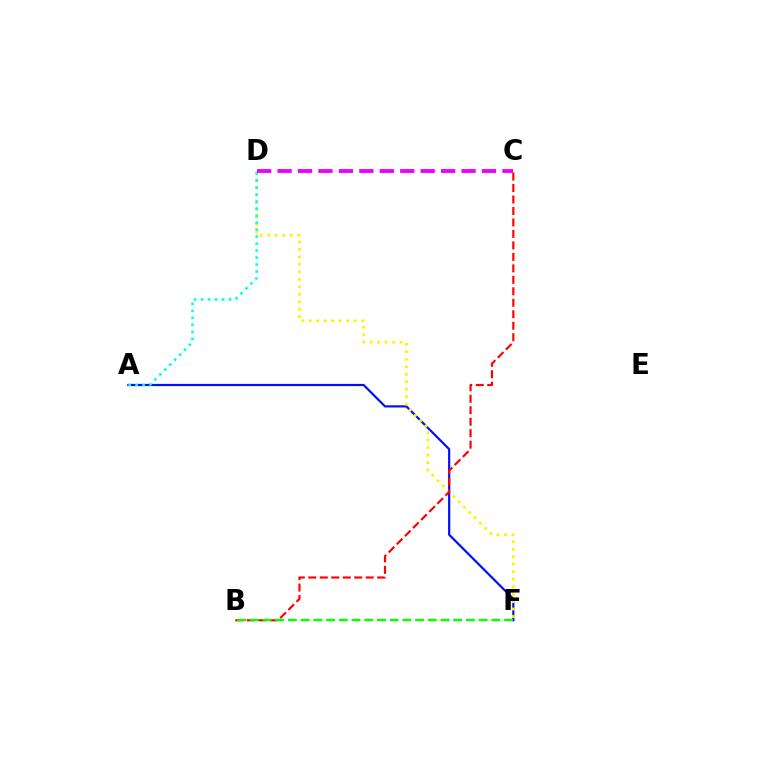{('A', 'F'): [{'color': '#0010ff', 'line_style': 'solid', 'thickness': 1.58}], ('D', 'F'): [{'color': '#fcf500', 'line_style': 'dotted', 'thickness': 2.03}], ('A', 'D'): [{'color': '#00fff6', 'line_style': 'dotted', 'thickness': 1.9}], ('C', 'D'): [{'color': '#ee00ff', 'line_style': 'dashed', 'thickness': 2.78}], ('B', 'C'): [{'color': '#ff0000', 'line_style': 'dashed', 'thickness': 1.56}], ('B', 'F'): [{'color': '#08ff00', 'line_style': 'dashed', 'thickness': 1.73}]}